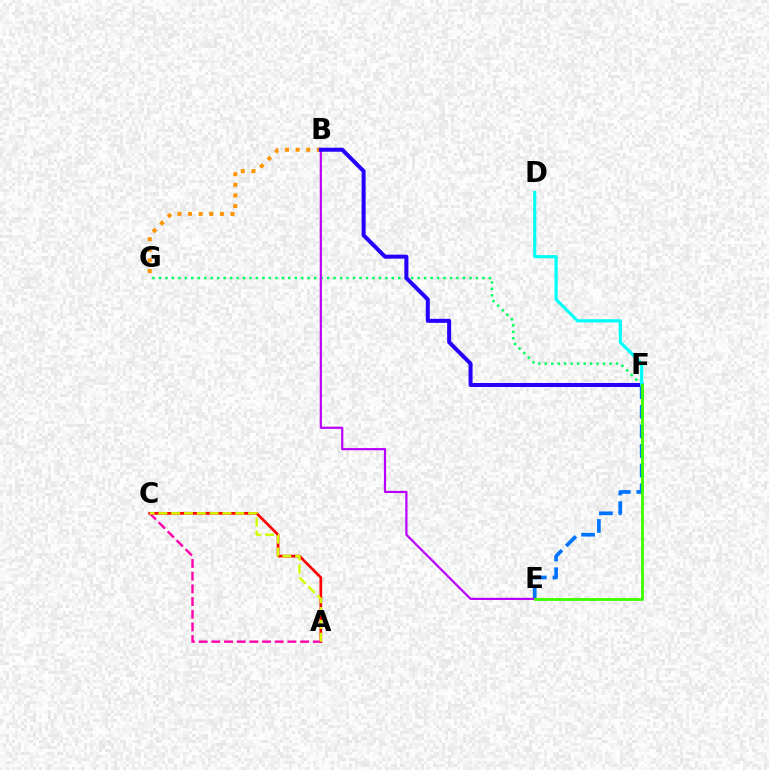{('A', 'C'): [{'color': '#ff0000', 'line_style': 'solid', 'thickness': 1.95}, {'color': '#ff00ac', 'line_style': 'dashed', 'thickness': 1.72}, {'color': '#d1ff00', 'line_style': 'dashed', 'thickness': 1.74}], ('F', 'G'): [{'color': '#00ff5c', 'line_style': 'dotted', 'thickness': 1.76}], ('E', 'F'): [{'color': '#0074ff', 'line_style': 'dashed', 'thickness': 2.67}, {'color': '#3dff00', 'line_style': 'solid', 'thickness': 2.03}], ('B', 'G'): [{'color': '#ff9400', 'line_style': 'dotted', 'thickness': 2.88}], ('B', 'E'): [{'color': '#b900ff', 'line_style': 'solid', 'thickness': 1.58}], ('B', 'F'): [{'color': '#2500ff', 'line_style': 'solid', 'thickness': 2.89}], ('D', 'F'): [{'color': '#00fff6', 'line_style': 'solid', 'thickness': 2.27}]}